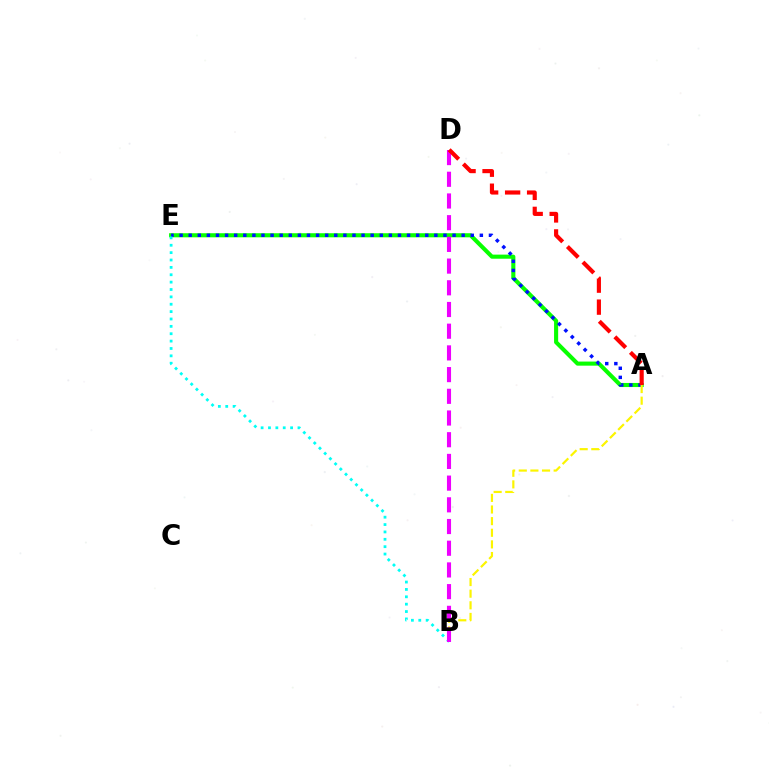{('A', 'E'): [{'color': '#08ff00', 'line_style': 'solid', 'thickness': 2.95}, {'color': '#0010ff', 'line_style': 'dotted', 'thickness': 2.47}], ('B', 'E'): [{'color': '#00fff6', 'line_style': 'dotted', 'thickness': 2.0}], ('A', 'B'): [{'color': '#fcf500', 'line_style': 'dashed', 'thickness': 1.58}], ('B', 'D'): [{'color': '#ee00ff', 'line_style': 'dashed', 'thickness': 2.95}], ('A', 'D'): [{'color': '#ff0000', 'line_style': 'dashed', 'thickness': 2.99}]}